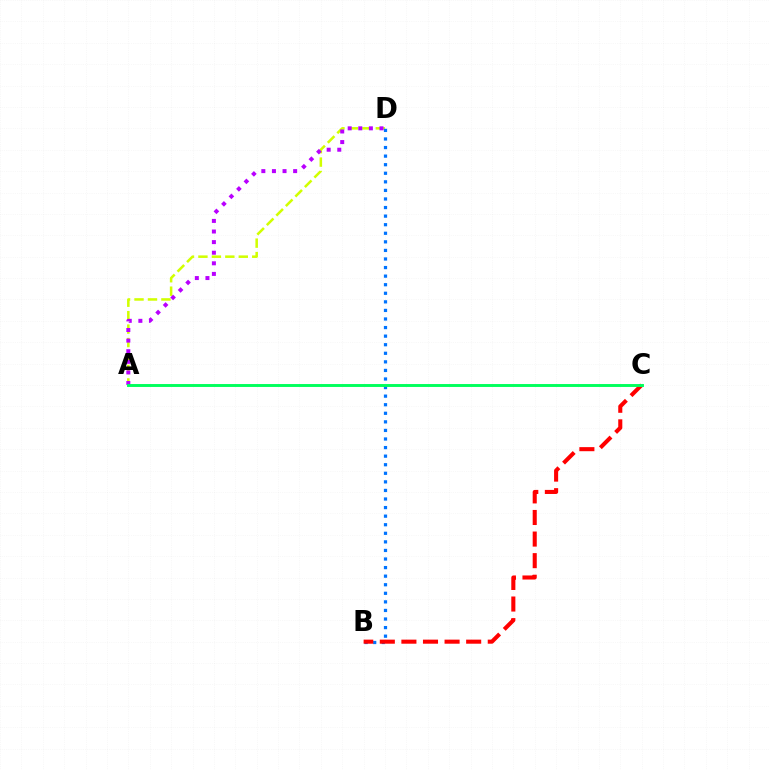{('A', 'D'): [{'color': '#d1ff00', 'line_style': 'dashed', 'thickness': 1.83}, {'color': '#b900ff', 'line_style': 'dotted', 'thickness': 2.88}], ('B', 'D'): [{'color': '#0074ff', 'line_style': 'dotted', 'thickness': 2.33}], ('B', 'C'): [{'color': '#ff0000', 'line_style': 'dashed', 'thickness': 2.93}], ('A', 'C'): [{'color': '#00ff5c', 'line_style': 'solid', 'thickness': 2.1}]}